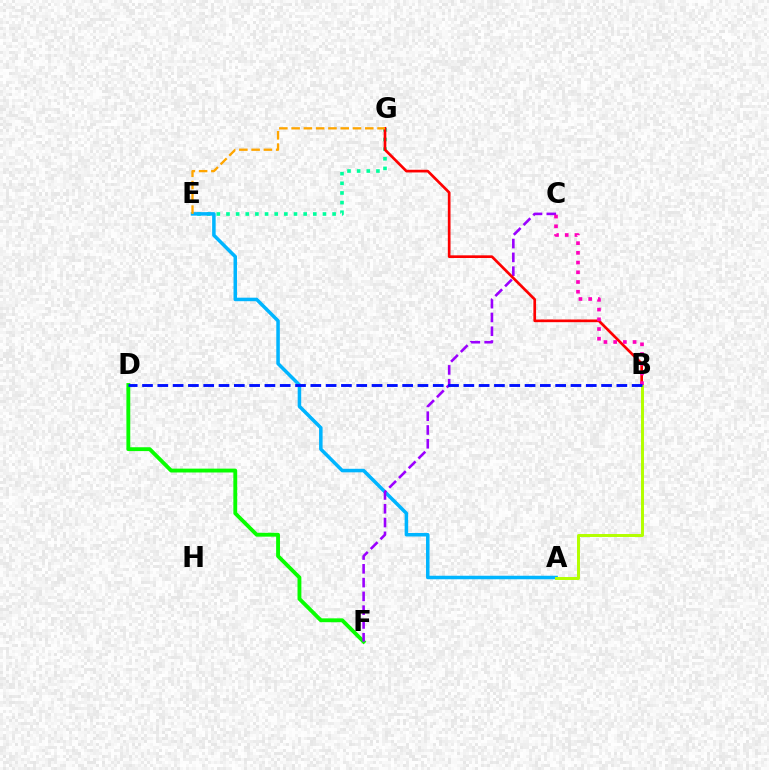{('E', 'G'): [{'color': '#00ff9d', 'line_style': 'dotted', 'thickness': 2.62}, {'color': '#ffa500', 'line_style': 'dashed', 'thickness': 1.67}], ('A', 'E'): [{'color': '#00b5ff', 'line_style': 'solid', 'thickness': 2.53}], ('D', 'F'): [{'color': '#08ff00', 'line_style': 'solid', 'thickness': 2.78}], ('C', 'F'): [{'color': '#9b00ff', 'line_style': 'dashed', 'thickness': 1.87}], ('B', 'G'): [{'color': '#ff0000', 'line_style': 'solid', 'thickness': 1.93}], ('A', 'B'): [{'color': '#b3ff00', 'line_style': 'solid', 'thickness': 2.14}], ('B', 'C'): [{'color': '#ff00bd', 'line_style': 'dotted', 'thickness': 2.64}], ('B', 'D'): [{'color': '#0010ff', 'line_style': 'dashed', 'thickness': 2.08}]}